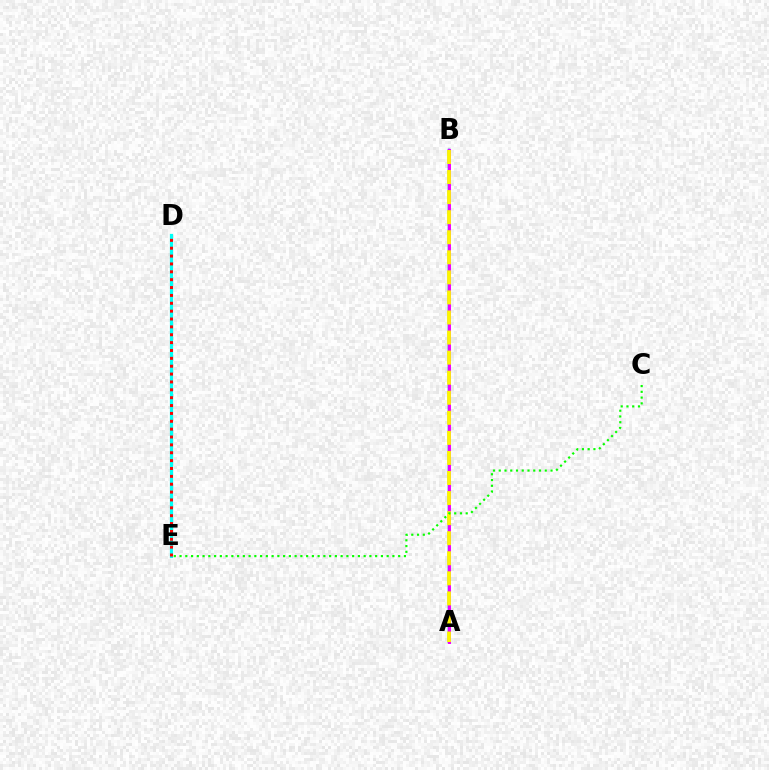{('A', 'B'): [{'color': '#0010ff', 'line_style': 'solid', 'thickness': 1.79}, {'color': '#ee00ff', 'line_style': 'solid', 'thickness': 2.13}, {'color': '#fcf500', 'line_style': 'dashed', 'thickness': 2.73}], ('D', 'E'): [{'color': '#00fff6', 'line_style': 'solid', 'thickness': 2.32}, {'color': '#ff0000', 'line_style': 'dotted', 'thickness': 2.14}], ('C', 'E'): [{'color': '#08ff00', 'line_style': 'dotted', 'thickness': 1.56}]}